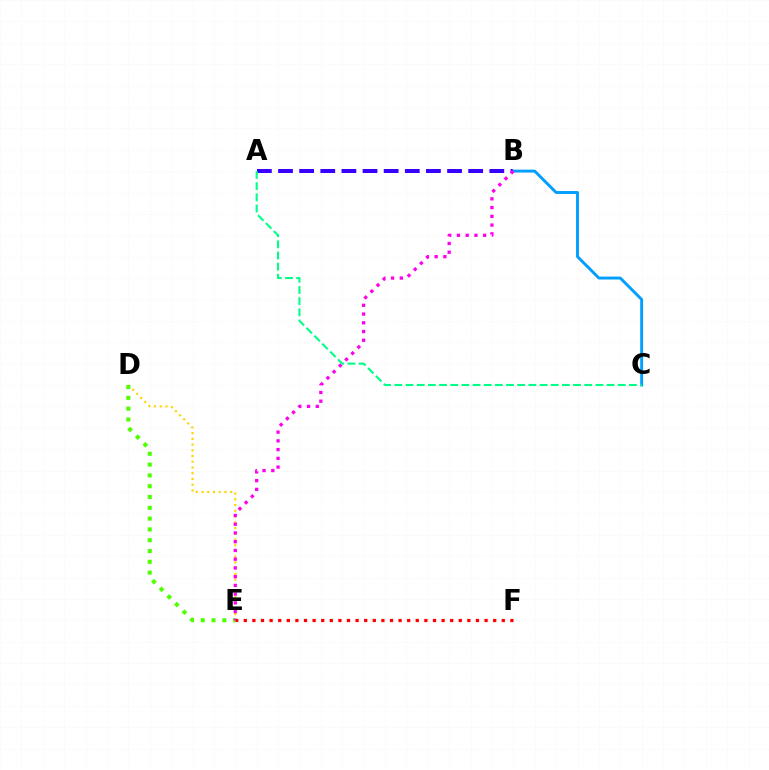{('D', 'E'): [{'color': '#ffd500', 'line_style': 'dotted', 'thickness': 1.56}, {'color': '#4fff00', 'line_style': 'dotted', 'thickness': 2.93}], ('A', 'B'): [{'color': '#3700ff', 'line_style': 'dashed', 'thickness': 2.87}], ('B', 'C'): [{'color': '#009eff', 'line_style': 'solid', 'thickness': 2.09}], ('B', 'E'): [{'color': '#ff00ed', 'line_style': 'dotted', 'thickness': 2.37}], ('E', 'F'): [{'color': '#ff0000', 'line_style': 'dotted', 'thickness': 2.34}], ('A', 'C'): [{'color': '#00ff86', 'line_style': 'dashed', 'thickness': 1.52}]}